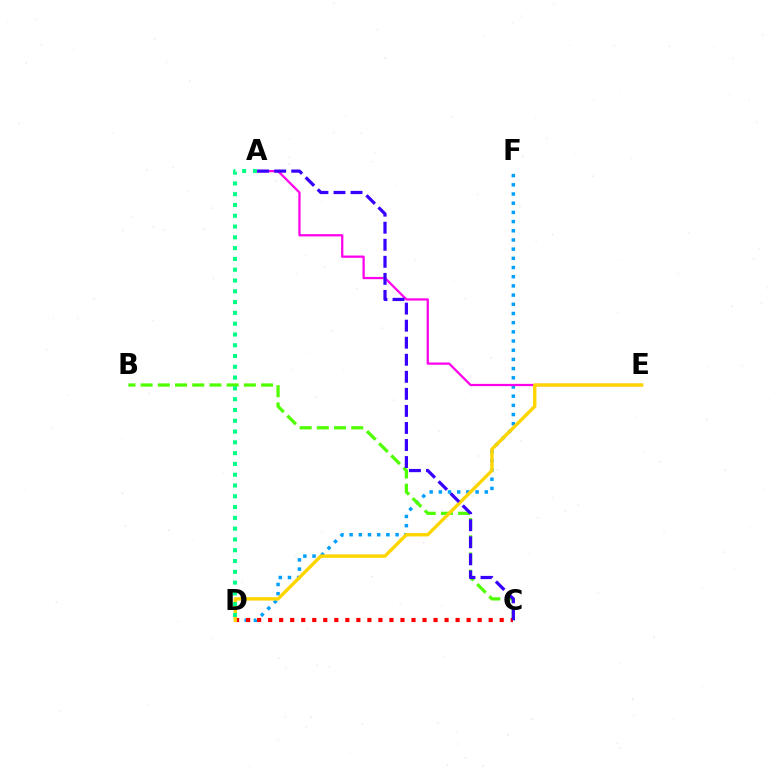{('D', 'F'): [{'color': '#009eff', 'line_style': 'dotted', 'thickness': 2.5}], ('A', 'E'): [{'color': '#ff00ed', 'line_style': 'solid', 'thickness': 1.63}], ('B', 'C'): [{'color': '#4fff00', 'line_style': 'dashed', 'thickness': 2.34}], ('C', 'D'): [{'color': '#ff0000', 'line_style': 'dotted', 'thickness': 3.0}], ('D', 'E'): [{'color': '#ffd500', 'line_style': 'solid', 'thickness': 2.44}], ('A', 'C'): [{'color': '#3700ff', 'line_style': 'dashed', 'thickness': 2.32}], ('A', 'D'): [{'color': '#00ff86', 'line_style': 'dotted', 'thickness': 2.93}]}